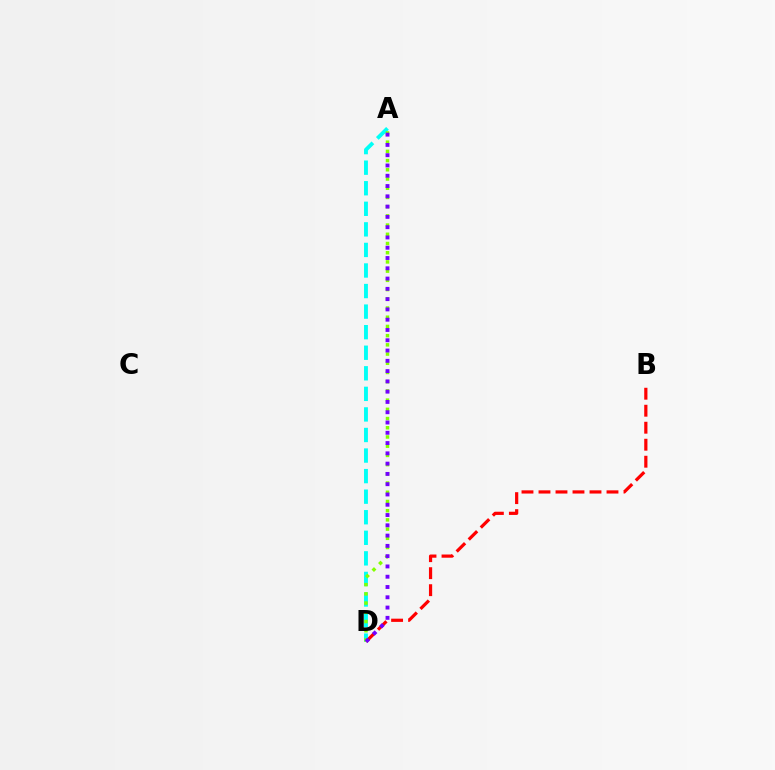{('B', 'D'): [{'color': '#ff0000', 'line_style': 'dashed', 'thickness': 2.31}], ('A', 'D'): [{'color': '#00fff6', 'line_style': 'dashed', 'thickness': 2.79}, {'color': '#84ff00', 'line_style': 'dotted', 'thickness': 2.5}, {'color': '#7200ff', 'line_style': 'dotted', 'thickness': 2.79}]}